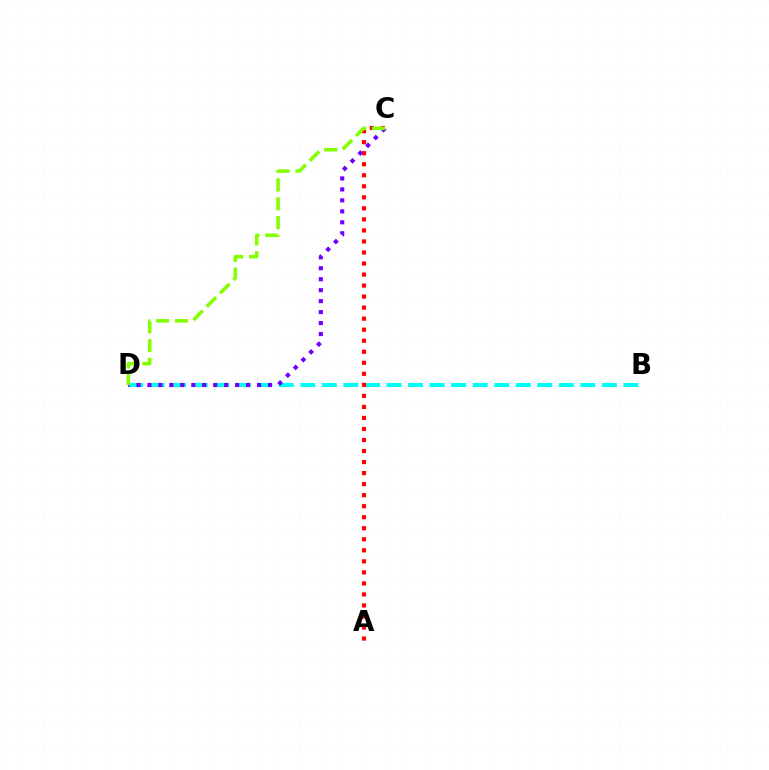{('B', 'D'): [{'color': '#00fff6', 'line_style': 'dashed', 'thickness': 2.93}], ('A', 'C'): [{'color': '#ff0000', 'line_style': 'dotted', 'thickness': 3.0}], ('C', 'D'): [{'color': '#7200ff', 'line_style': 'dotted', 'thickness': 2.98}, {'color': '#84ff00', 'line_style': 'dashed', 'thickness': 2.56}]}